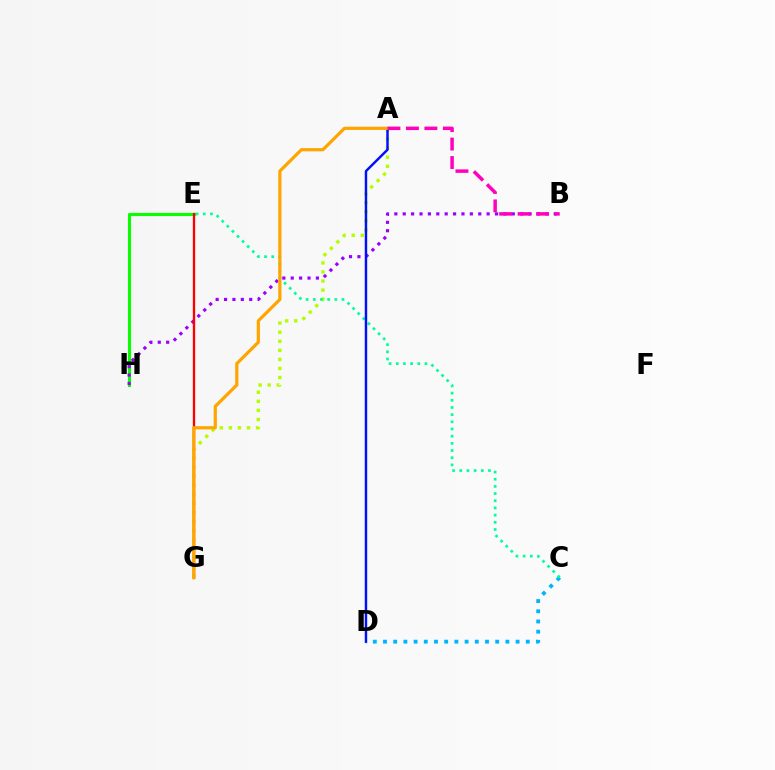{('E', 'H'): [{'color': '#08ff00', 'line_style': 'solid', 'thickness': 2.24}], ('C', 'D'): [{'color': '#00b5ff', 'line_style': 'dotted', 'thickness': 2.77}], ('B', 'H'): [{'color': '#9b00ff', 'line_style': 'dotted', 'thickness': 2.28}], ('A', 'G'): [{'color': '#b3ff00', 'line_style': 'dotted', 'thickness': 2.46}, {'color': '#ffa500', 'line_style': 'solid', 'thickness': 2.31}], ('C', 'E'): [{'color': '#00ff9d', 'line_style': 'dotted', 'thickness': 1.95}], ('E', 'G'): [{'color': '#ff0000', 'line_style': 'solid', 'thickness': 1.68}], ('A', 'D'): [{'color': '#0010ff', 'line_style': 'solid', 'thickness': 1.76}], ('A', 'B'): [{'color': '#ff00bd', 'line_style': 'dashed', 'thickness': 2.51}]}